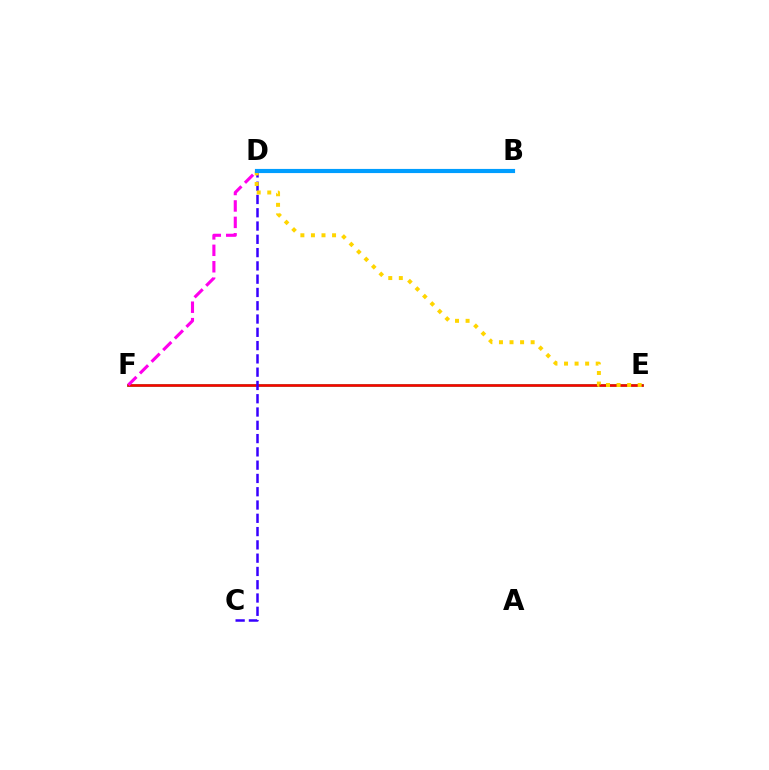{('E', 'F'): [{'color': '#00ff86', 'line_style': 'solid', 'thickness': 1.97}, {'color': '#ff0000', 'line_style': 'solid', 'thickness': 1.88}], ('B', 'D'): [{'color': '#4fff00', 'line_style': 'dotted', 'thickness': 1.89}, {'color': '#009eff', 'line_style': 'solid', 'thickness': 2.99}], ('C', 'D'): [{'color': '#3700ff', 'line_style': 'dashed', 'thickness': 1.8}], ('D', 'E'): [{'color': '#ffd500', 'line_style': 'dotted', 'thickness': 2.87}], ('D', 'F'): [{'color': '#ff00ed', 'line_style': 'dashed', 'thickness': 2.23}]}